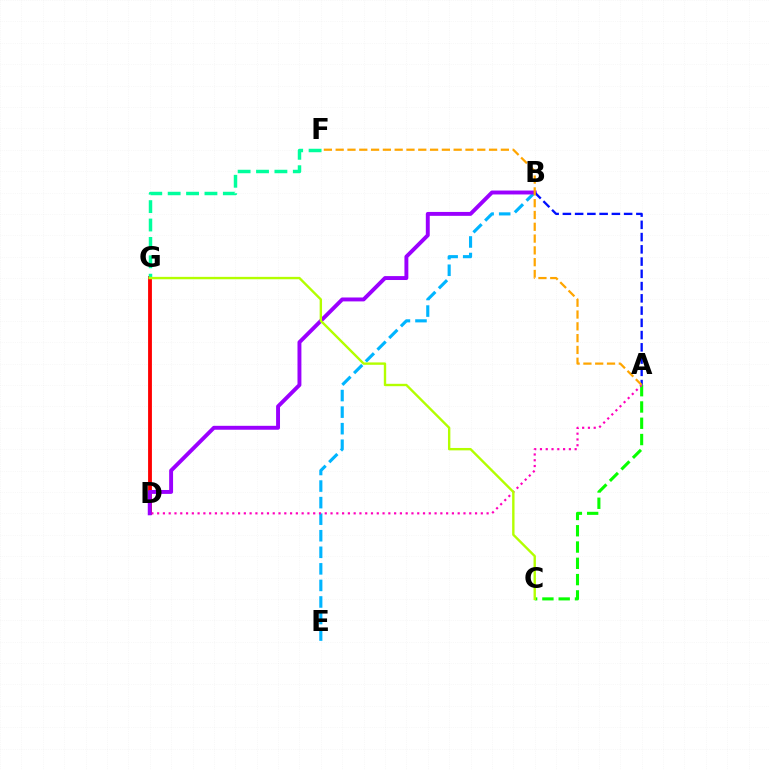{('A', 'C'): [{'color': '#08ff00', 'line_style': 'dashed', 'thickness': 2.21}], ('D', 'G'): [{'color': '#ff0000', 'line_style': 'solid', 'thickness': 2.76}], ('B', 'E'): [{'color': '#00b5ff', 'line_style': 'dashed', 'thickness': 2.25}], ('A', 'D'): [{'color': '#ff00bd', 'line_style': 'dotted', 'thickness': 1.57}], ('F', 'G'): [{'color': '#00ff9d', 'line_style': 'dashed', 'thickness': 2.5}], ('B', 'D'): [{'color': '#9b00ff', 'line_style': 'solid', 'thickness': 2.82}], ('C', 'G'): [{'color': '#b3ff00', 'line_style': 'solid', 'thickness': 1.72}], ('A', 'B'): [{'color': '#0010ff', 'line_style': 'dashed', 'thickness': 1.66}], ('A', 'F'): [{'color': '#ffa500', 'line_style': 'dashed', 'thickness': 1.6}]}